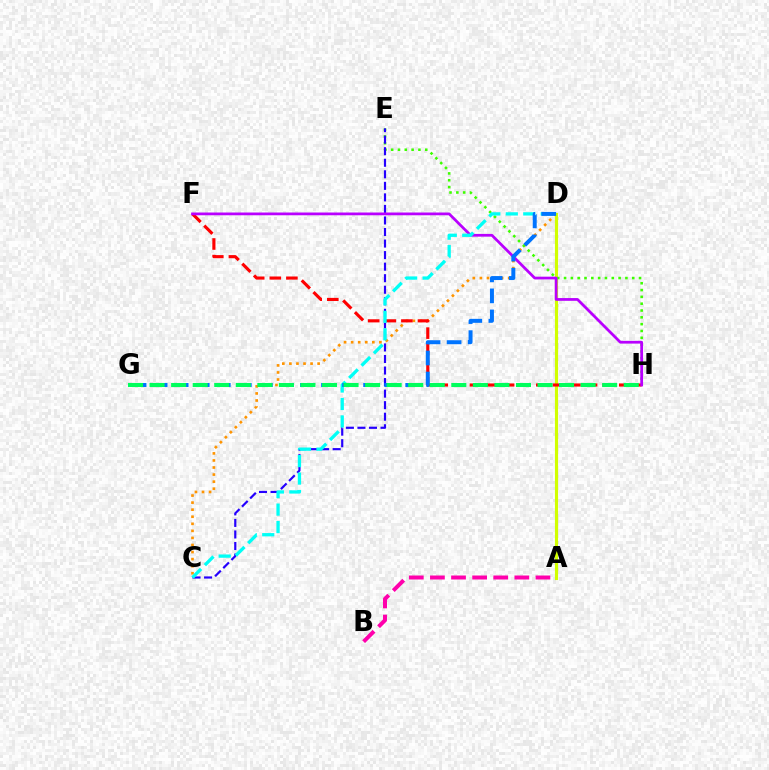{('C', 'D'): [{'color': '#ff9400', 'line_style': 'dotted', 'thickness': 1.92}, {'color': '#00fff6', 'line_style': 'dashed', 'thickness': 2.37}], ('A', 'D'): [{'color': '#d1ff00', 'line_style': 'solid', 'thickness': 2.26}], ('A', 'B'): [{'color': '#ff00ac', 'line_style': 'dashed', 'thickness': 2.87}], ('E', 'H'): [{'color': '#3dff00', 'line_style': 'dotted', 'thickness': 1.85}], ('F', 'H'): [{'color': '#ff0000', 'line_style': 'dashed', 'thickness': 2.25}, {'color': '#b900ff', 'line_style': 'solid', 'thickness': 1.98}], ('C', 'E'): [{'color': '#2500ff', 'line_style': 'dashed', 'thickness': 1.57}], ('D', 'G'): [{'color': '#0074ff', 'line_style': 'dashed', 'thickness': 2.86}], ('G', 'H'): [{'color': '#00ff5c', 'line_style': 'dashed', 'thickness': 2.93}]}